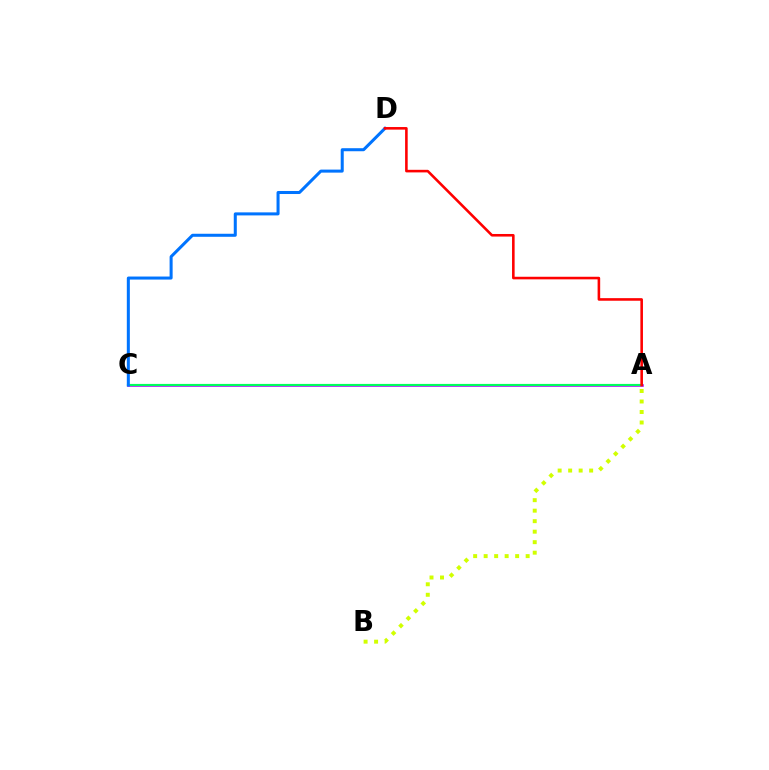{('A', 'C'): [{'color': '#b900ff', 'line_style': 'solid', 'thickness': 1.87}, {'color': '#00ff5c', 'line_style': 'solid', 'thickness': 1.56}], ('C', 'D'): [{'color': '#0074ff', 'line_style': 'solid', 'thickness': 2.18}], ('A', 'D'): [{'color': '#ff0000', 'line_style': 'solid', 'thickness': 1.86}], ('A', 'B'): [{'color': '#d1ff00', 'line_style': 'dotted', 'thickness': 2.85}]}